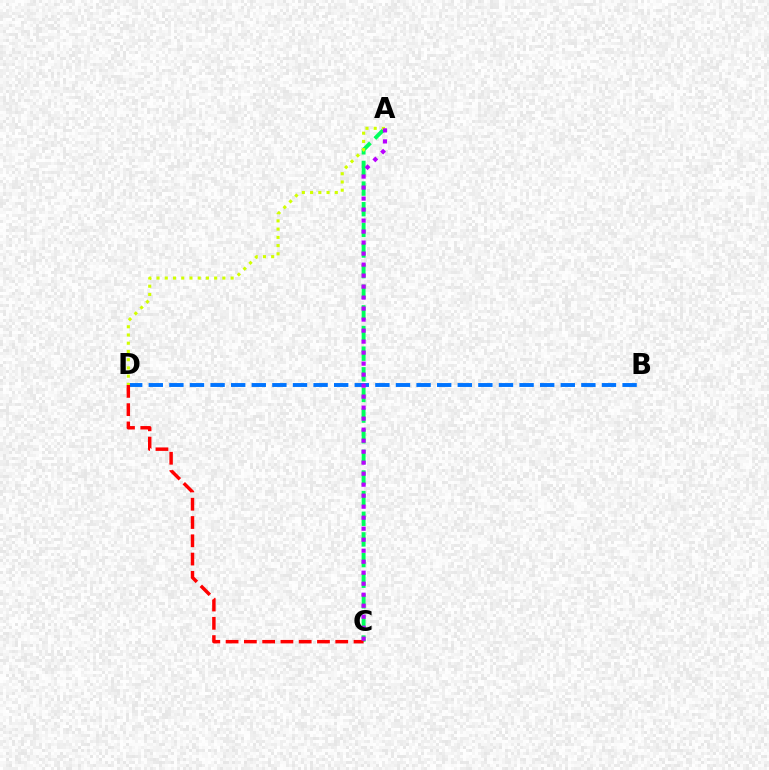{('B', 'D'): [{'color': '#0074ff', 'line_style': 'dashed', 'thickness': 2.8}], ('A', 'C'): [{'color': '#00ff5c', 'line_style': 'dashed', 'thickness': 2.8}, {'color': '#b900ff', 'line_style': 'dotted', 'thickness': 2.99}], ('C', 'D'): [{'color': '#ff0000', 'line_style': 'dashed', 'thickness': 2.48}], ('A', 'D'): [{'color': '#d1ff00', 'line_style': 'dotted', 'thickness': 2.24}]}